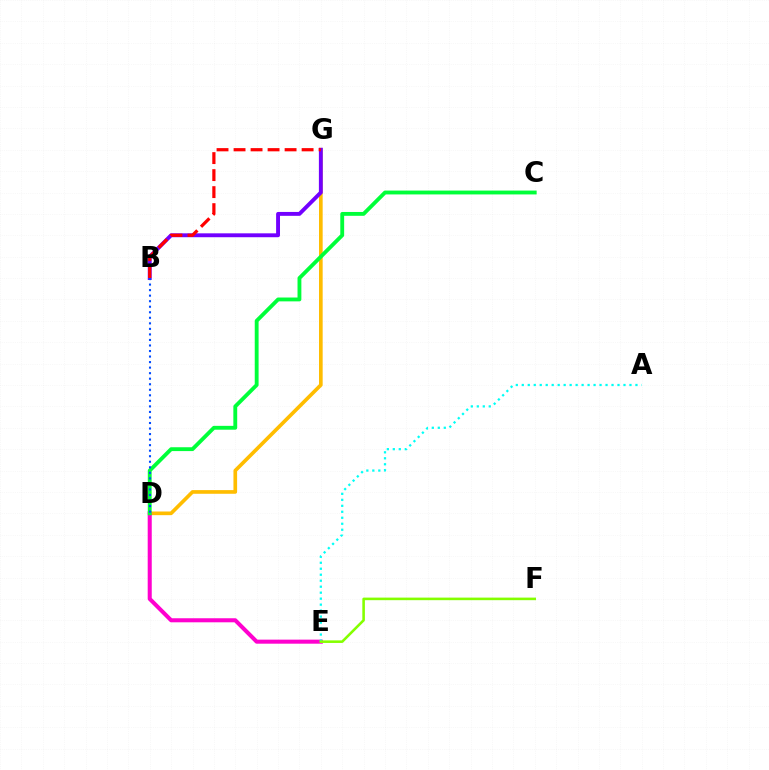{('D', 'G'): [{'color': '#ffbd00', 'line_style': 'solid', 'thickness': 2.64}], ('D', 'E'): [{'color': '#ff00cf', 'line_style': 'solid', 'thickness': 2.92}], ('B', 'G'): [{'color': '#7200ff', 'line_style': 'solid', 'thickness': 2.8}, {'color': '#ff0000', 'line_style': 'dashed', 'thickness': 2.31}], ('C', 'D'): [{'color': '#00ff39', 'line_style': 'solid', 'thickness': 2.77}], ('A', 'E'): [{'color': '#00fff6', 'line_style': 'dotted', 'thickness': 1.63}], ('B', 'D'): [{'color': '#004bff', 'line_style': 'dotted', 'thickness': 1.5}], ('E', 'F'): [{'color': '#84ff00', 'line_style': 'solid', 'thickness': 1.85}]}